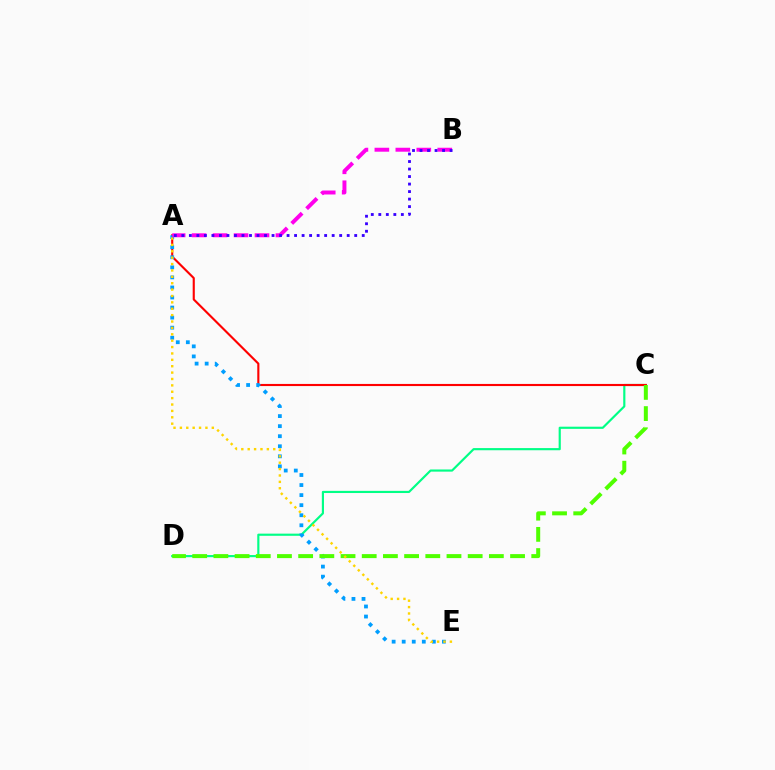{('C', 'D'): [{'color': '#00ff86', 'line_style': 'solid', 'thickness': 1.56}, {'color': '#4fff00', 'line_style': 'dashed', 'thickness': 2.88}], ('A', 'C'): [{'color': '#ff0000', 'line_style': 'solid', 'thickness': 1.53}], ('A', 'E'): [{'color': '#009eff', 'line_style': 'dotted', 'thickness': 2.73}, {'color': '#ffd500', 'line_style': 'dotted', 'thickness': 1.73}], ('A', 'B'): [{'color': '#ff00ed', 'line_style': 'dashed', 'thickness': 2.85}, {'color': '#3700ff', 'line_style': 'dotted', 'thickness': 2.04}]}